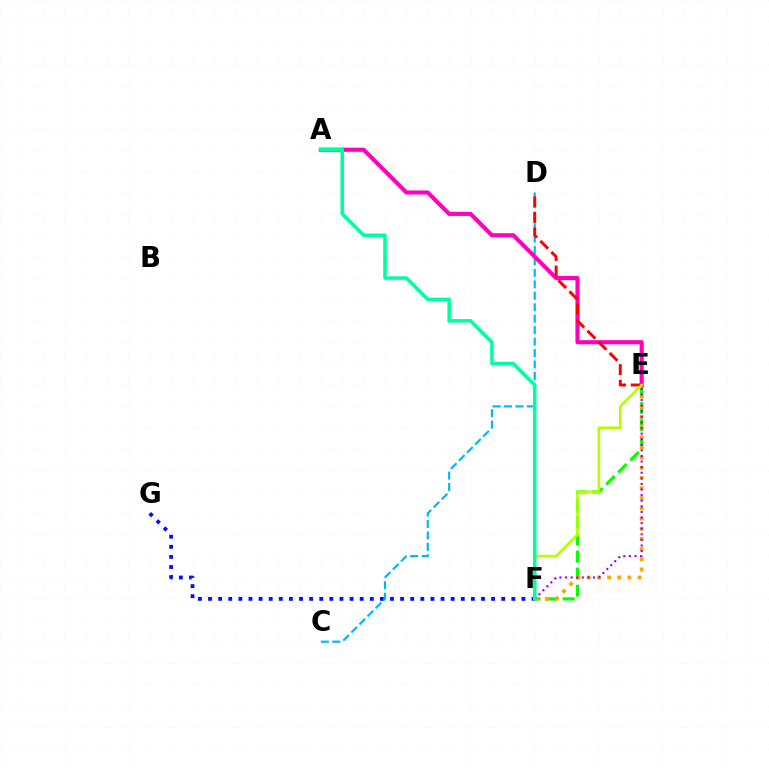{('E', 'F'): [{'color': '#08ff00', 'line_style': 'dashed', 'thickness': 2.32}, {'color': '#ffa500', 'line_style': 'dotted', 'thickness': 2.76}, {'color': '#9b00ff', 'line_style': 'dotted', 'thickness': 1.52}, {'color': '#b3ff00', 'line_style': 'solid', 'thickness': 1.9}], ('F', 'G'): [{'color': '#0010ff', 'line_style': 'dotted', 'thickness': 2.75}], ('C', 'D'): [{'color': '#00b5ff', 'line_style': 'dashed', 'thickness': 1.55}], ('A', 'E'): [{'color': '#ff00bd', 'line_style': 'solid', 'thickness': 2.97}], ('D', 'E'): [{'color': '#ff0000', 'line_style': 'dashed', 'thickness': 2.12}], ('A', 'F'): [{'color': '#00ff9d', 'line_style': 'solid', 'thickness': 2.55}]}